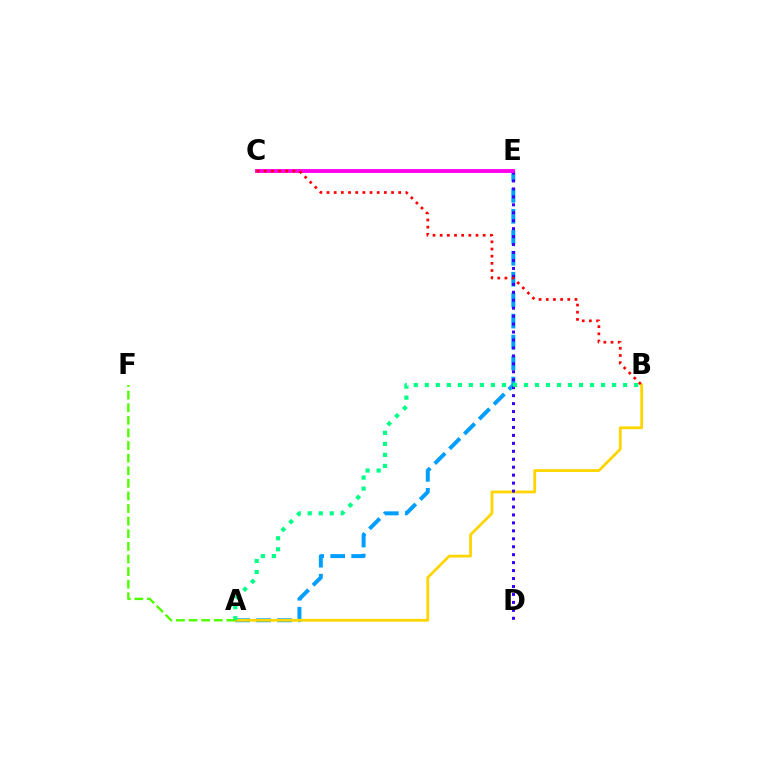{('A', 'E'): [{'color': '#009eff', 'line_style': 'dashed', 'thickness': 2.85}], ('A', 'B'): [{'color': '#ffd500', 'line_style': 'solid', 'thickness': 2.01}, {'color': '#00ff86', 'line_style': 'dotted', 'thickness': 2.99}], ('D', 'E'): [{'color': '#3700ff', 'line_style': 'dotted', 'thickness': 2.16}], ('C', 'E'): [{'color': '#ff00ed', 'line_style': 'solid', 'thickness': 2.78}], ('B', 'C'): [{'color': '#ff0000', 'line_style': 'dotted', 'thickness': 1.95}], ('A', 'F'): [{'color': '#4fff00', 'line_style': 'dashed', 'thickness': 1.71}]}